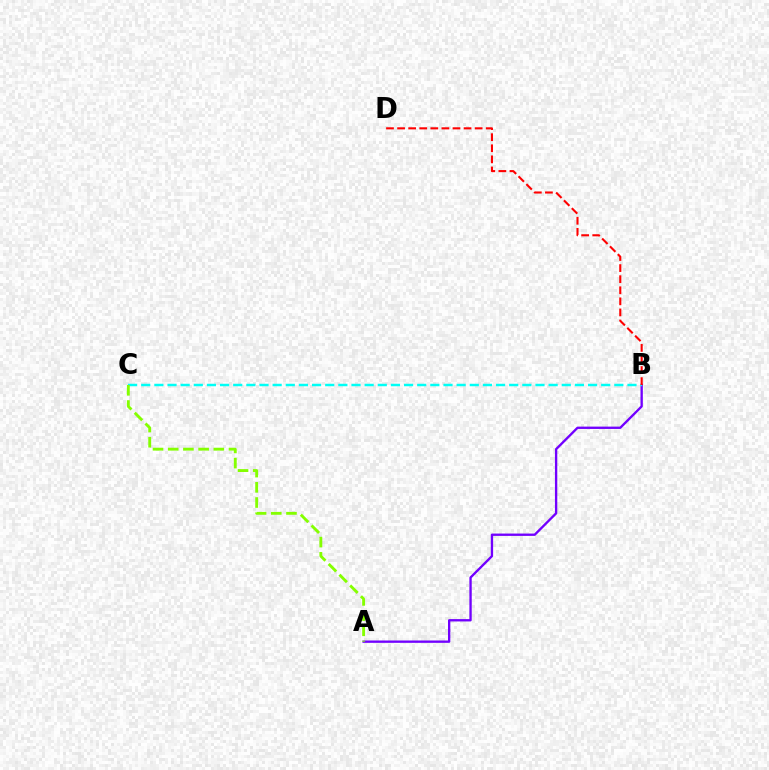{('A', 'B'): [{'color': '#7200ff', 'line_style': 'solid', 'thickness': 1.69}], ('B', 'C'): [{'color': '#00fff6', 'line_style': 'dashed', 'thickness': 1.79}], ('B', 'D'): [{'color': '#ff0000', 'line_style': 'dashed', 'thickness': 1.51}], ('A', 'C'): [{'color': '#84ff00', 'line_style': 'dashed', 'thickness': 2.07}]}